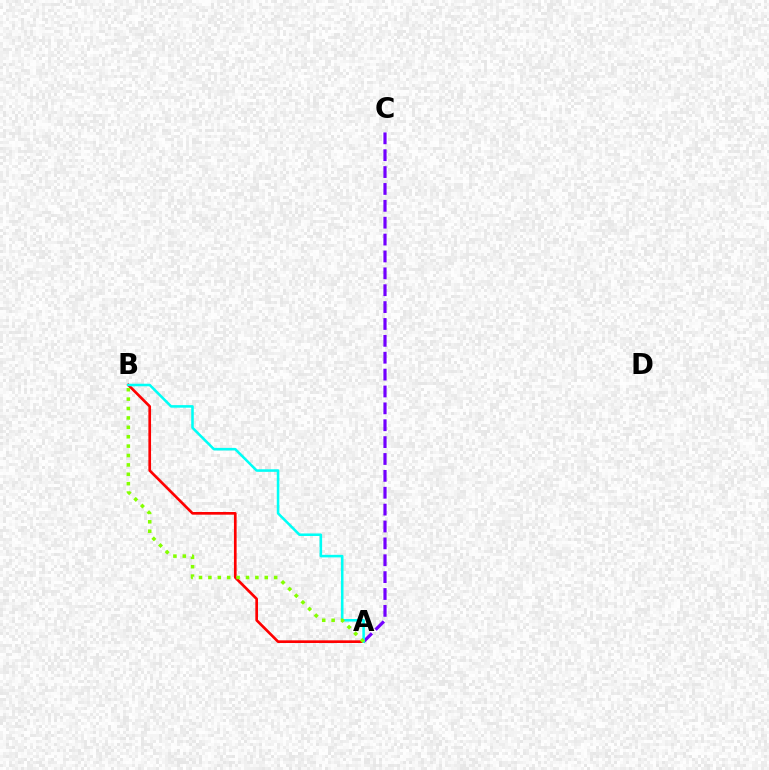{('A', 'C'): [{'color': '#7200ff', 'line_style': 'dashed', 'thickness': 2.29}], ('A', 'B'): [{'color': '#ff0000', 'line_style': 'solid', 'thickness': 1.93}, {'color': '#00fff6', 'line_style': 'solid', 'thickness': 1.84}, {'color': '#84ff00', 'line_style': 'dotted', 'thickness': 2.55}]}